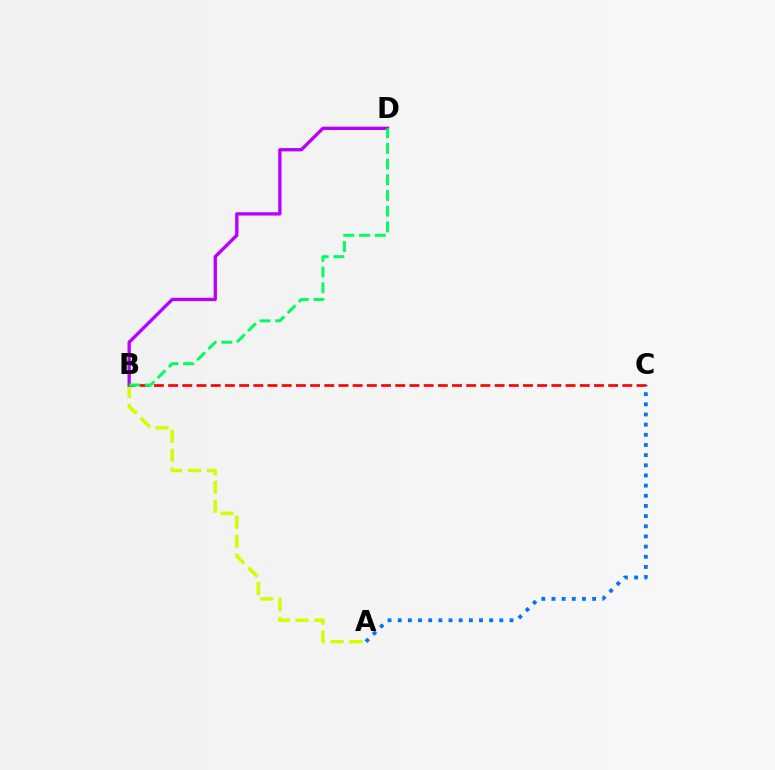{('A', 'B'): [{'color': '#d1ff00', 'line_style': 'dashed', 'thickness': 2.56}], ('A', 'C'): [{'color': '#0074ff', 'line_style': 'dotted', 'thickness': 2.76}], ('B', 'C'): [{'color': '#ff0000', 'line_style': 'dashed', 'thickness': 1.93}], ('B', 'D'): [{'color': '#b900ff', 'line_style': 'solid', 'thickness': 2.39}, {'color': '#00ff5c', 'line_style': 'dashed', 'thickness': 2.13}]}